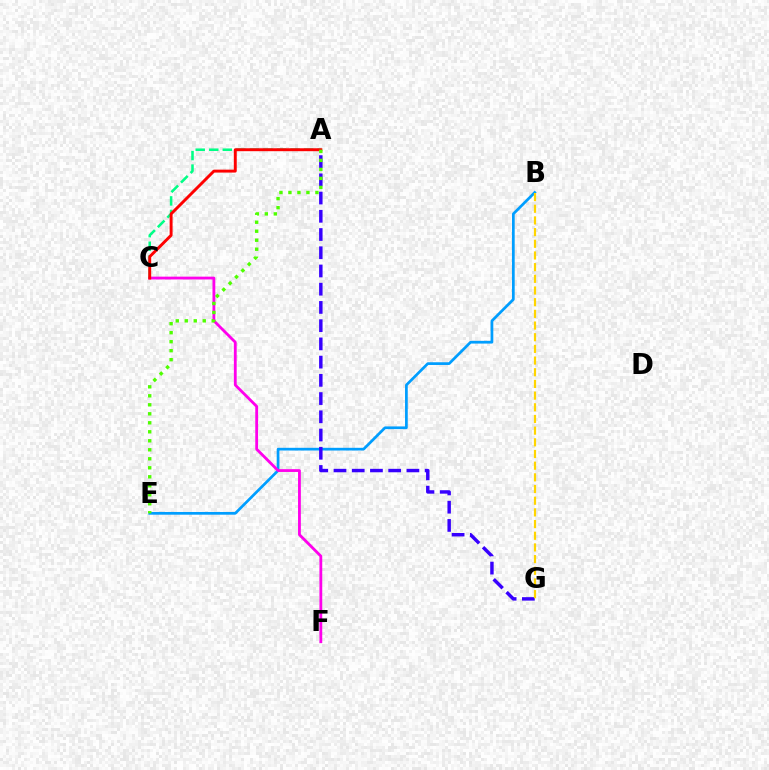{('B', 'E'): [{'color': '#009eff', 'line_style': 'solid', 'thickness': 1.96}], ('A', 'G'): [{'color': '#3700ff', 'line_style': 'dashed', 'thickness': 2.48}], ('A', 'C'): [{'color': '#00ff86', 'line_style': 'dashed', 'thickness': 1.84}, {'color': '#ff0000', 'line_style': 'solid', 'thickness': 2.11}], ('B', 'G'): [{'color': '#ffd500', 'line_style': 'dashed', 'thickness': 1.59}], ('C', 'F'): [{'color': '#ff00ed', 'line_style': 'solid', 'thickness': 2.03}], ('A', 'E'): [{'color': '#4fff00', 'line_style': 'dotted', 'thickness': 2.44}]}